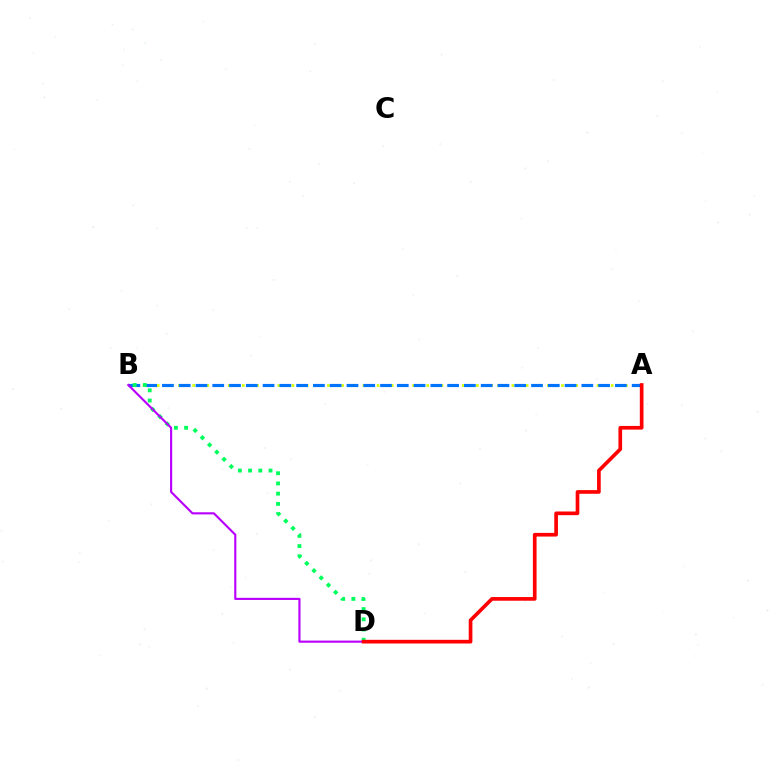{('A', 'B'): [{'color': '#d1ff00', 'line_style': 'dotted', 'thickness': 1.93}, {'color': '#0074ff', 'line_style': 'dashed', 'thickness': 2.28}], ('B', 'D'): [{'color': '#00ff5c', 'line_style': 'dotted', 'thickness': 2.77}, {'color': '#b900ff', 'line_style': 'solid', 'thickness': 1.54}], ('A', 'D'): [{'color': '#ff0000', 'line_style': 'solid', 'thickness': 2.65}]}